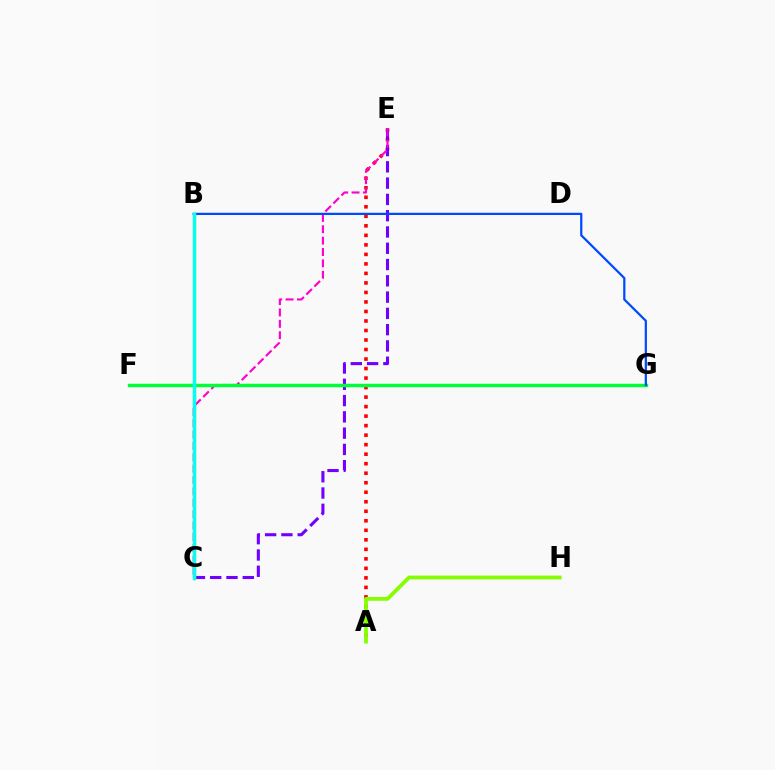{('A', 'E'): [{'color': '#ff0000', 'line_style': 'dotted', 'thickness': 2.59}], ('C', 'E'): [{'color': '#7200ff', 'line_style': 'dashed', 'thickness': 2.21}, {'color': '#ff00cf', 'line_style': 'dashed', 'thickness': 1.54}], ('B', 'C'): [{'color': '#ffbd00', 'line_style': 'solid', 'thickness': 2.37}, {'color': '#00fff6', 'line_style': 'solid', 'thickness': 2.46}], ('A', 'H'): [{'color': '#84ff00', 'line_style': 'solid', 'thickness': 2.72}], ('F', 'G'): [{'color': '#00ff39', 'line_style': 'solid', 'thickness': 2.48}], ('B', 'G'): [{'color': '#004bff', 'line_style': 'solid', 'thickness': 1.61}]}